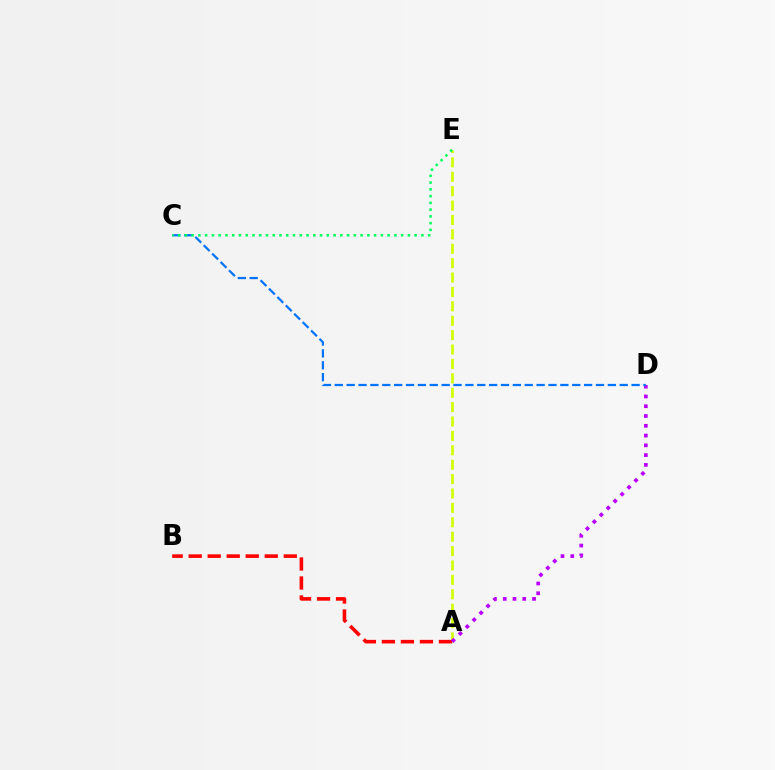{('A', 'E'): [{'color': '#d1ff00', 'line_style': 'dashed', 'thickness': 1.96}], ('A', 'B'): [{'color': '#ff0000', 'line_style': 'dashed', 'thickness': 2.58}], ('A', 'D'): [{'color': '#b900ff', 'line_style': 'dotted', 'thickness': 2.66}], ('C', 'D'): [{'color': '#0074ff', 'line_style': 'dashed', 'thickness': 1.61}], ('C', 'E'): [{'color': '#00ff5c', 'line_style': 'dotted', 'thickness': 1.84}]}